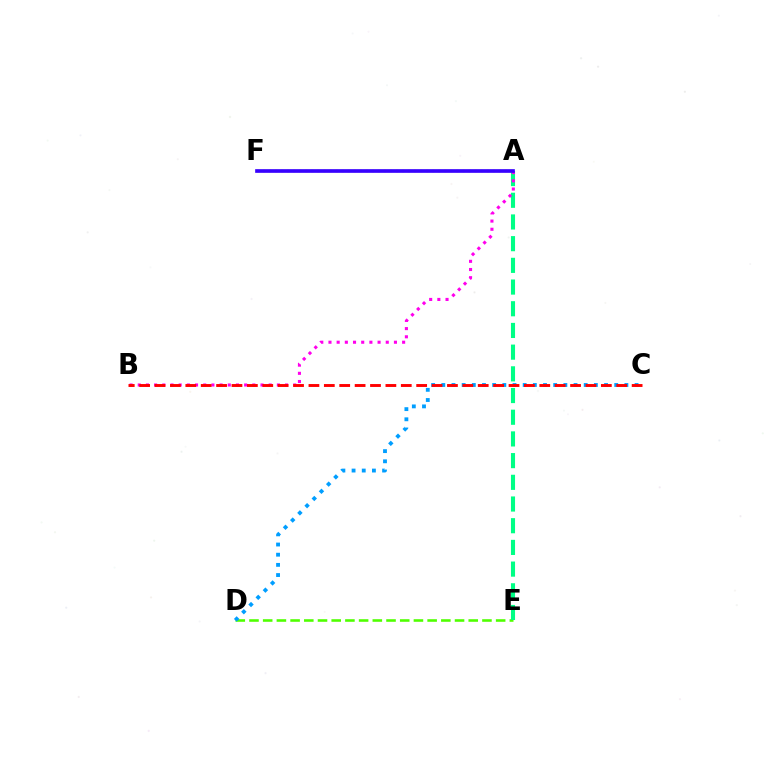{('D', 'E'): [{'color': '#4fff00', 'line_style': 'dashed', 'thickness': 1.86}], ('A', 'E'): [{'color': '#00ff86', 'line_style': 'dashed', 'thickness': 2.95}], ('C', 'D'): [{'color': '#009eff', 'line_style': 'dotted', 'thickness': 2.76}], ('A', 'F'): [{'color': '#ffd500', 'line_style': 'dotted', 'thickness': 1.64}, {'color': '#3700ff', 'line_style': 'solid', 'thickness': 2.64}], ('A', 'B'): [{'color': '#ff00ed', 'line_style': 'dotted', 'thickness': 2.22}], ('B', 'C'): [{'color': '#ff0000', 'line_style': 'dashed', 'thickness': 2.09}]}